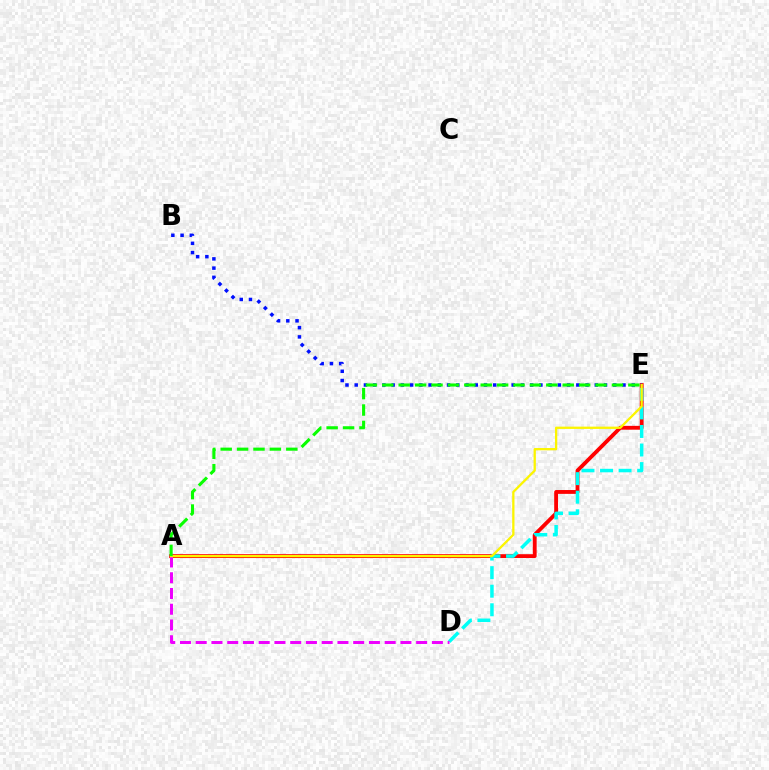{('A', 'E'): [{'color': '#ff0000', 'line_style': 'solid', 'thickness': 2.77}, {'color': '#fcf500', 'line_style': 'solid', 'thickness': 1.65}, {'color': '#08ff00', 'line_style': 'dashed', 'thickness': 2.23}], ('D', 'E'): [{'color': '#00fff6', 'line_style': 'dashed', 'thickness': 2.52}], ('B', 'E'): [{'color': '#0010ff', 'line_style': 'dotted', 'thickness': 2.51}], ('A', 'D'): [{'color': '#ee00ff', 'line_style': 'dashed', 'thickness': 2.14}]}